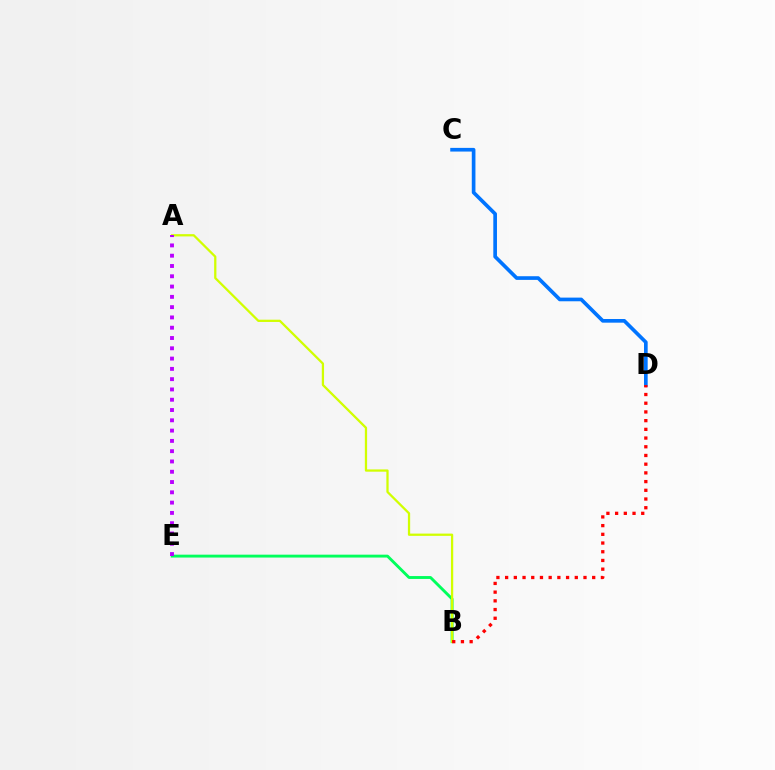{('B', 'E'): [{'color': '#00ff5c', 'line_style': 'solid', 'thickness': 2.08}], ('C', 'D'): [{'color': '#0074ff', 'line_style': 'solid', 'thickness': 2.64}], ('A', 'B'): [{'color': '#d1ff00', 'line_style': 'solid', 'thickness': 1.63}], ('A', 'E'): [{'color': '#b900ff', 'line_style': 'dotted', 'thickness': 2.8}], ('B', 'D'): [{'color': '#ff0000', 'line_style': 'dotted', 'thickness': 2.37}]}